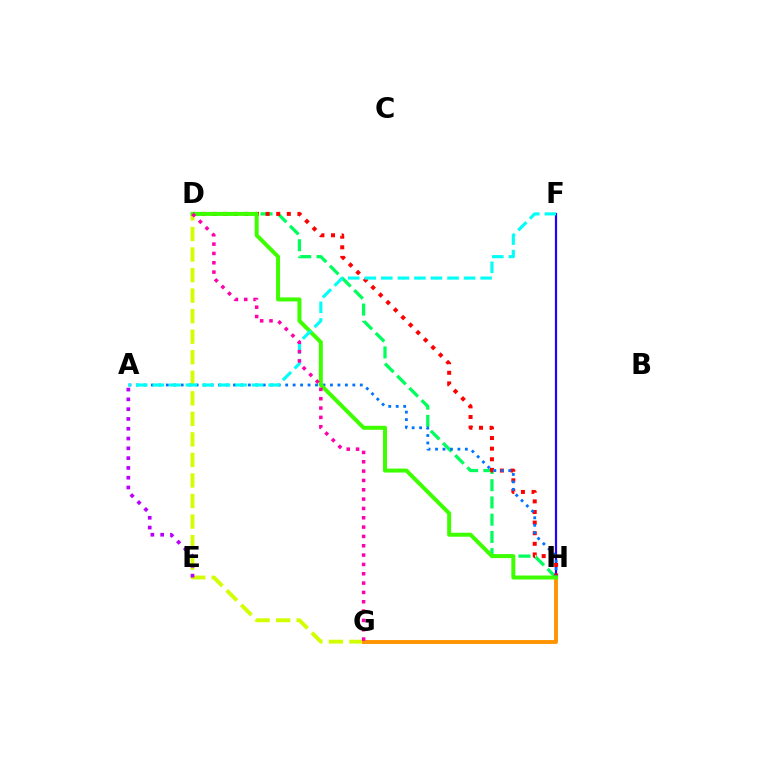{('F', 'H'): [{'color': '#2500ff', 'line_style': 'solid', 'thickness': 1.59}], ('D', 'G'): [{'color': '#d1ff00', 'line_style': 'dashed', 'thickness': 2.79}, {'color': '#ff00ac', 'line_style': 'dotted', 'thickness': 2.54}], ('D', 'H'): [{'color': '#00ff5c', 'line_style': 'dashed', 'thickness': 2.34}, {'color': '#ff0000', 'line_style': 'dotted', 'thickness': 2.88}, {'color': '#3dff00', 'line_style': 'solid', 'thickness': 2.87}], ('G', 'H'): [{'color': '#ff9400', 'line_style': 'solid', 'thickness': 2.79}], ('A', 'H'): [{'color': '#0074ff', 'line_style': 'dotted', 'thickness': 2.03}], ('A', 'F'): [{'color': '#00fff6', 'line_style': 'dashed', 'thickness': 2.25}], ('A', 'E'): [{'color': '#b900ff', 'line_style': 'dotted', 'thickness': 2.66}]}